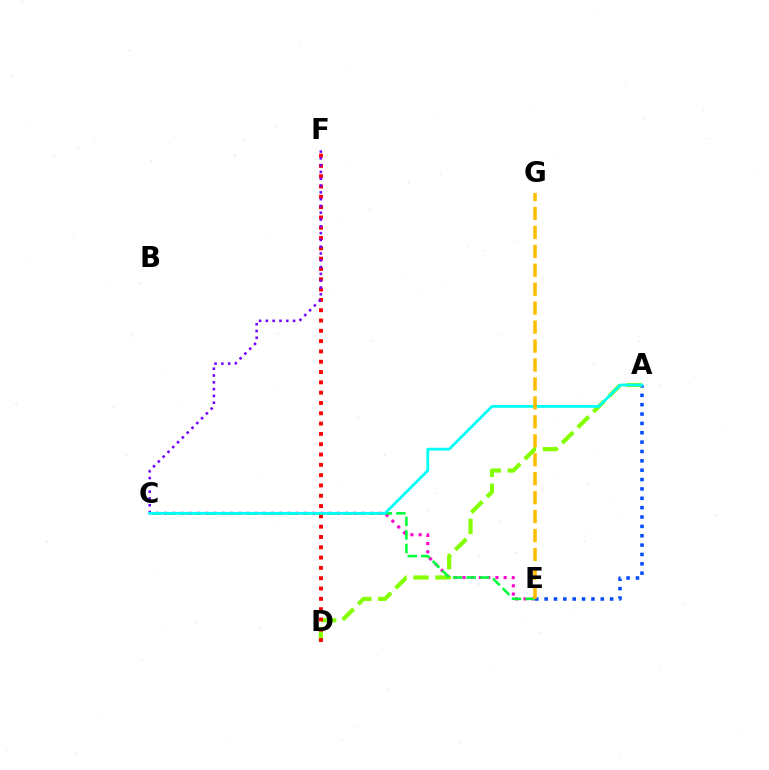{('A', 'E'): [{'color': '#004bff', 'line_style': 'dotted', 'thickness': 2.54}], ('C', 'E'): [{'color': '#ff00cf', 'line_style': 'dotted', 'thickness': 2.24}, {'color': '#00ff39', 'line_style': 'dashed', 'thickness': 1.84}], ('A', 'D'): [{'color': '#84ff00', 'line_style': 'dashed', 'thickness': 2.99}], ('D', 'F'): [{'color': '#ff0000', 'line_style': 'dotted', 'thickness': 2.8}], ('C', 'F'): [{'color': '#7200ff', 'line_style': 'dotted', 'thickness': 1.85}], ('A', 'C'): [{'color': '#00fff6', 'line_style': 'solid', 'thickness': 2.0}], ('E', 'G'): [{'color': '#ffbd00', 'line_style': 'dashed', 'thickness': 2.57}]}